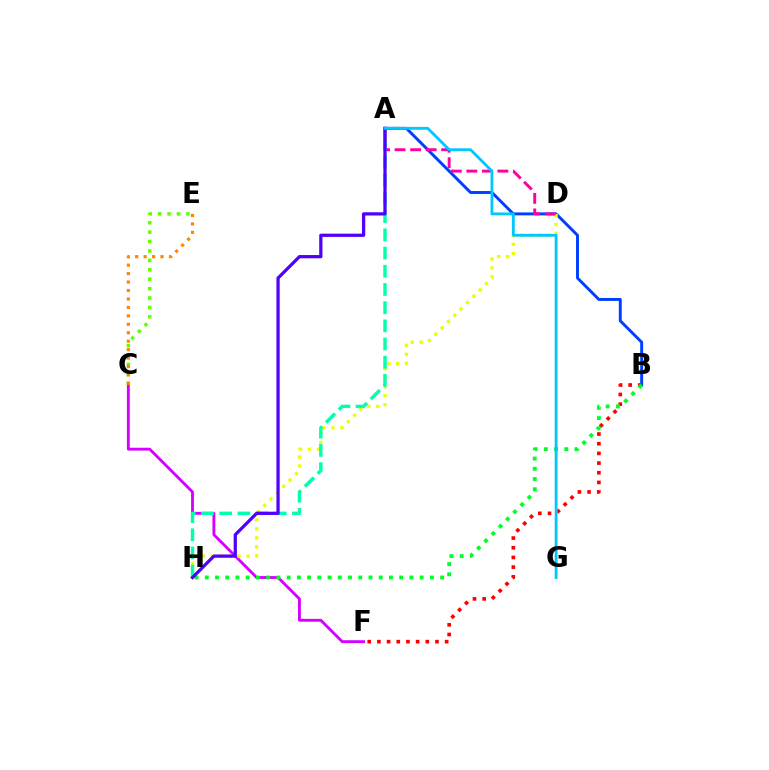{('C', 'F'): [{'color': '#d600ff', 'line_style': 'solid', 'thickness': 2.05}], ('A', 'B'): [{'color': '#003fff', 'line_style': 'solid', 'thickness': 2.11}], ('C', 'E'): [{'color': '#66ff00', 'line_style': 'dotted', 'thickness': 2.56}, {'color': '#ff8800', 'line_style': 'dotted', 'thickness': 2.29}], ('B', 'F'): [{'color': '#ff0000', 'line_style': 'dotted', 'thickness': 2.63}], ('D', 'H'): [{'color': '#eeff00', 'line_style': 'dotted', 'thickness': 2.43}], ('B', 'H'): [{'color': '#00ff27', 'line_style': 'dotted', 'thickness': 2.78}], ('A', 'D'): [{'color': '#ff00a0', 'line_style': 'dashed', 'thickness': 2.11}], ('A', 'H'): [{'color': '#00ffaf', 'line_style': 'dashed', 'thickness': 2.47}, {'color': '#4f00ff', 'line_style': 'solid', 'thickness': 2.34}], ('A', 'G'): [{'color': '#00c7ff', 'line_style': 'solid', 'thickness': 2.05}]}